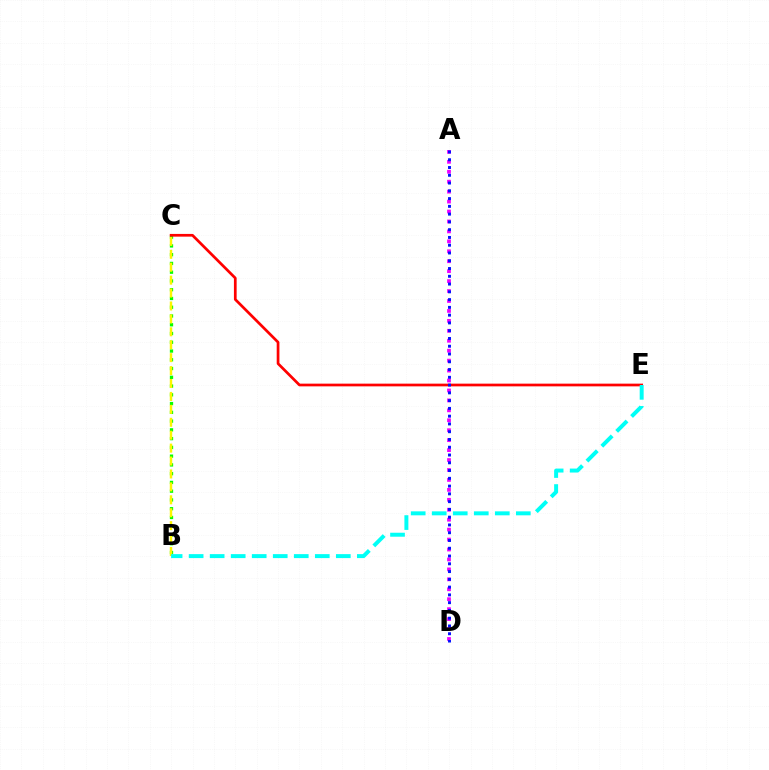{('B', 'C'): [{'color': '#08ff00', 'line_style': 'dotted', 'thickness': 2.38}, {'color': '#fcf500', 'line_style': 'dashed', 'thickness': 1.76}], ('C', 'E'): [{'color': '#ff0000', 'line_style': 'solid', 'thickness': 1.95}], ('A', 'D'): [{'color': '#ee00ff', 'line_style': 'dotted', 'thickness': 2.7}, {'color': '#0010ff', 'line_style': 'dotted', 'thickness': 2.11}], ('B', 'E'): [{'color': '#00fff6', 'line_style': 'dashed', 'thickness': 2.86}]}